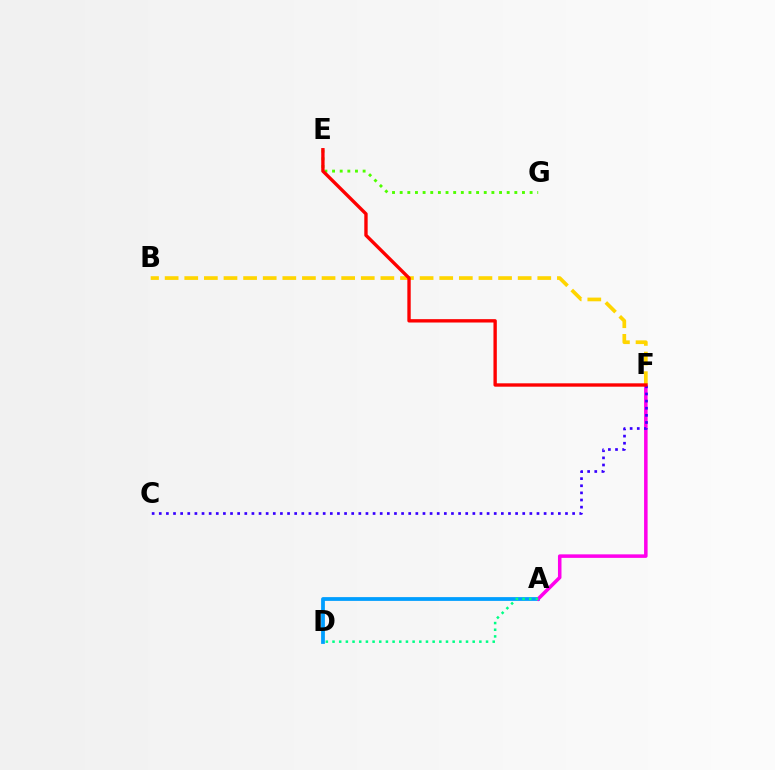{('A', 'D'): [{'color': '#009eff', 'line_style': 'solid', 'thickness': 2.72}, {'color': '#00ff86', 'line_style': 'dotted', 'thickness': 1.81}], ('A', 'F'): [{'color': '#ff00ed', 'line_style': 'solid', 'thickness': 2.54}], ('B', 'F'): [{'color': '#ffd500', 'line_style': 'dashed', 'thickness': 2.66}], ('C', 'F'): [{'color': '#3700ff', 'line_style': 'dotted', 'thickness': 1.94}], ('E', 'G'): [{'color': '#4fff00', 'line_style': 'dotted', 'thickness': 2.08}], ('E', 'F'): [{'color': '#ff0000', 'line_style': 'solid', 'thickness': 2.42}]}